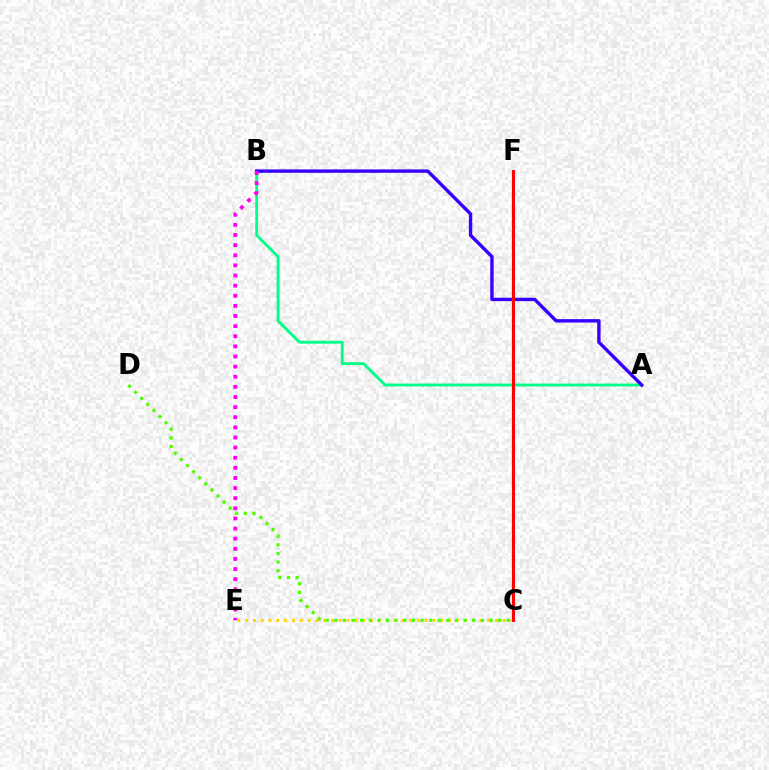{('C', 'F'): [{'color': '#009eff', 'line_style': 'solid', 'thickness': 1.63}, {'color': '#ff0000', 'line_style': 'solid', 'thickness': 2.14}], ('C', 'E'): [{'color': '#ffd500', 'line_style': 'dotted', 'thickness': 2.12}], ('C', 'D'): [{'color': '#4fff00', 'line_style': 'dotted', 'thickness': 2.34}], ('A', 'B'): [{'color': '#00ff86', 'line_style': 'solid', 'thickness': 2.05}, {'color': '#3700ff', 'line_style': 'solid', 'thickness': 2.44}], ('B', 'E'): [{'color': '#ff00ed', 'line_style': 'dotted', 'thickness': 2.75}]}